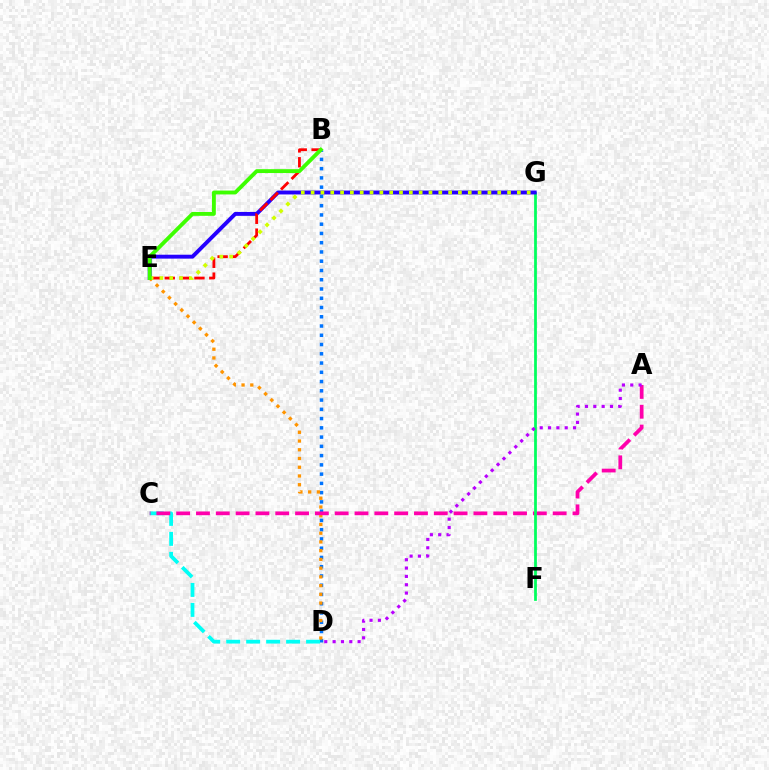{('B', 'D'): [{'color': '#0074ff', 'line_style': 'dotted', 'thickness': 2.52}], ('D', 'E'): [{'color': '#ff9400', 'line_style': 'dotted', 'thickness': 2.37}], ('C', 'D'): [{'color': '#00fff6', 'line_style': 'dashed', 'thickness': 2.71}], ('A', 'C'): [{'color': '#ff00ac', 'line_style': 'dashed', 'thickness': 2.69}], ('F', 'G'): [{'color': '#00ff5c', 'line_style': 'solid', 'thickness': 1.99}], ('A', 'D'): [{'color': '#b900ff', 'line_style': 'dotted', 'thickness': 2.26}], ('E', 'G'): [{'color': '#2500ff', 'line_style': 'solid', 'thickness': 2.81}, {'color': '#d1ff00', 'line_style': 'dotted', 'thickness': 2.67}], ('B', 'E'): [{'color': '#ff0000', 'line_style': 'dashed', 'thickness': 2.02}, {'color': '#3dff00', 'line_style': 'solid', 'thickness': 2.78}]}